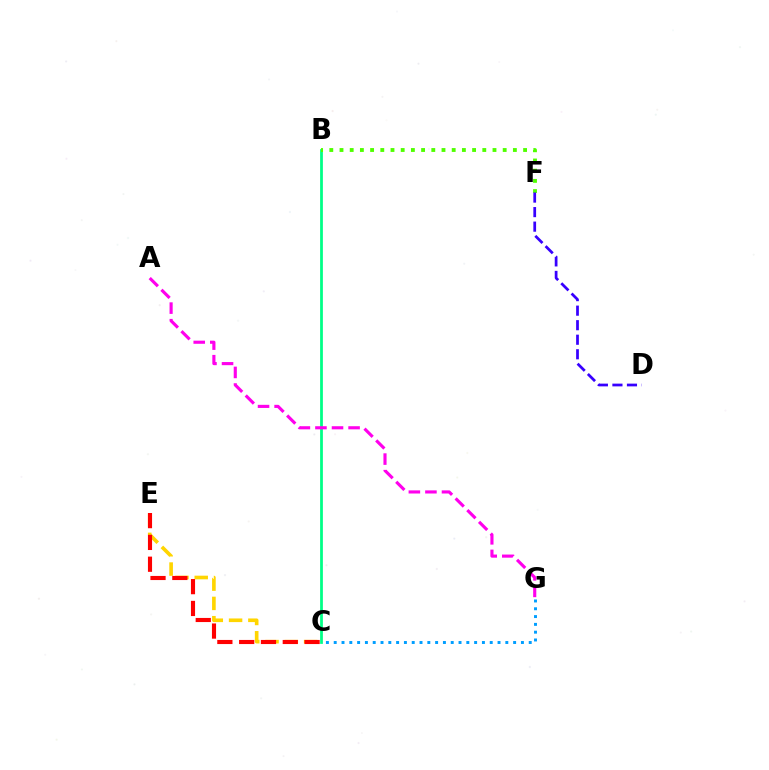{('C', 'E'): [{'color': '#ffd500', 'line_style': 'dashed', 'thickness': 2.62}, {'color': '#ff0000', 'line_style': 'dashed', 'thickness': 2.96}], ('C', 'G'): [{'color': '#009eff', 'line_style': 'dotted', 'thickness': 2.12}], ('B', 'C'): [{'color': '#00ff86', 'line_style': 'solid', 'thickness': 1.99}], ('B', 'F'): [{'color': '#4fff00', 'line_style': 'dotted', 'thickness': 2.77}], ('D', 'F'): [{'color': '#3700ff', 'line_style': 'dashed', 'thickness': 1.97}], ('A', 'G'): [{'color': '#ff00ed', 'line_style': 'dashed', 'thickness': 2.25}]}